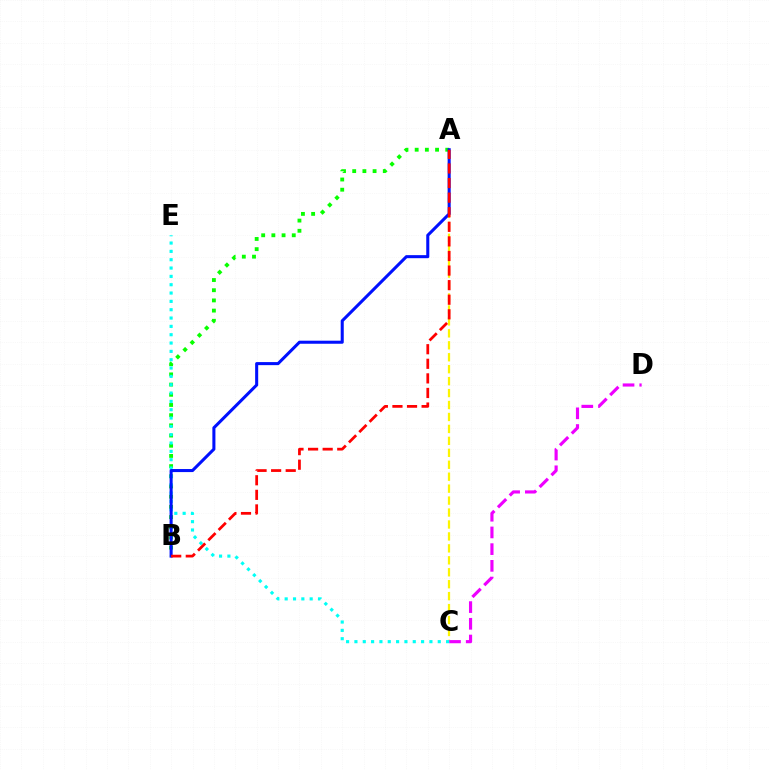{('A', 'C'): [{'color': '#fcf500', 'line_style': 'dashed', 'thickness': 1.62}], ('A', 'B'): [{'color': '#08ff00', 'line_style': 'dotted', 'thickness': 2.77}, {'color': '#0010ff', 'line_style': 'solid', 'thickness': 2.2}, {'color': '#ff0000', 'line_style': 'dashed', 'thickness': 1.98}], ('C', 'D'): [{'color': '#ee00ff', 'line_style': 'dashed', 'thickness': 2.27}], ('C', 'E'): [{'color': '#00fff6', 'line_style': 'dotted', 'thickness': 2.26}]}